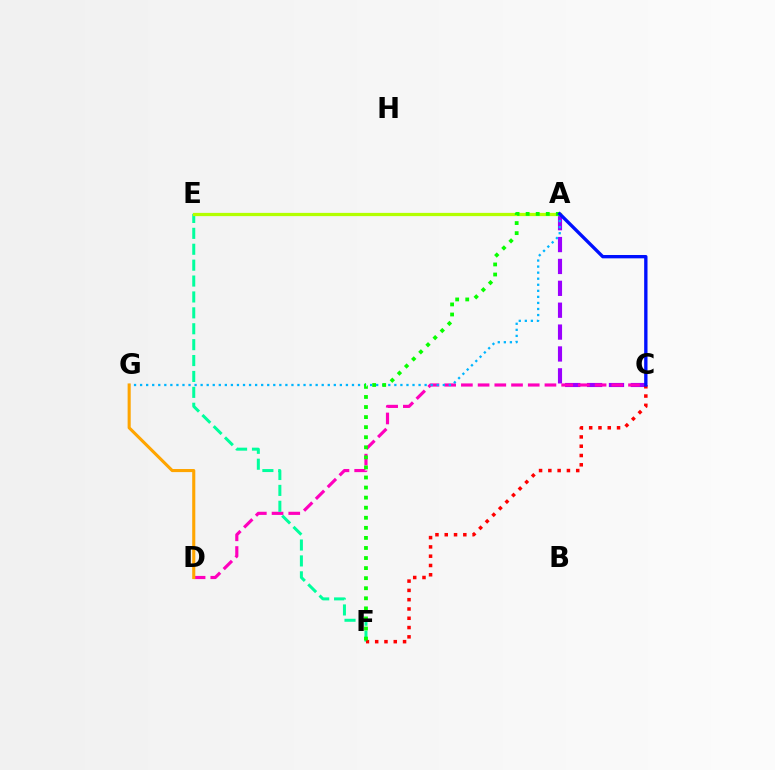{('A', 'C'): [{'color': '#9b00ff', 'line_style': 'dashed', 'thickness': 2.97}, {'color': '#0010ff', 'line_style': 'solid', 'thickness': 2.41}], ('C', 'D'): [{'color': '#ff00bd', 'line_style': 'dashed', 'thickness': 2.27}], ('E', 'F'): [{'color': '#00ff9d', 'line_style': 'dashed', 'thickness': 2.16}], ('A', 'G'): [{'color': '#00b5ff', 'line_style': 'dotted', 'thickness': 1.64}], ('C', 'F'): [{'color': '#ff0000', 'line_style': 'dotted', 'thickness': 2.52}], ('A', 'E'): [{'color': '#b3ff00', 'line_style': 'solid', 'thickness': 2.33}], ('A', 'F'): [{'color': '#08ff00', 'line_style': 'dotted', 'thickness': 2.74}], ('D', 'G'): [{'color': '#ffa500', 'line_style': 'solid', 'thickness': 2.23}]}